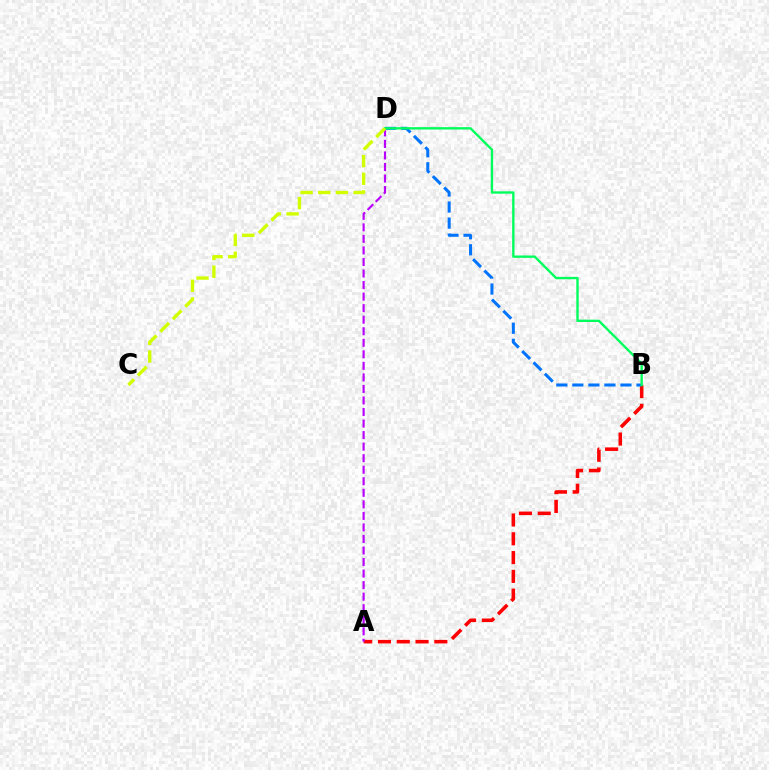{('A', 'B'): [{'color': '#ff0000', 'line_style': 'dashed', 'thickness': 2.55}], ('B', 'D'): [{'color': '#0074ff', 'line_style': 'dashed', 'thickness': 2.18}, {'color': '#00ff5c', 'line_style': 'solid', 'thickness': 1.7}], ('A', 'D'): [{'color': '#b900ff', 'line_style': 'dashed', 'thickness': 1.57}], ('C', 'D'): [{'color': '#d1ff00', 'line_style': 'dashed', 'thickness': 2.41}]}